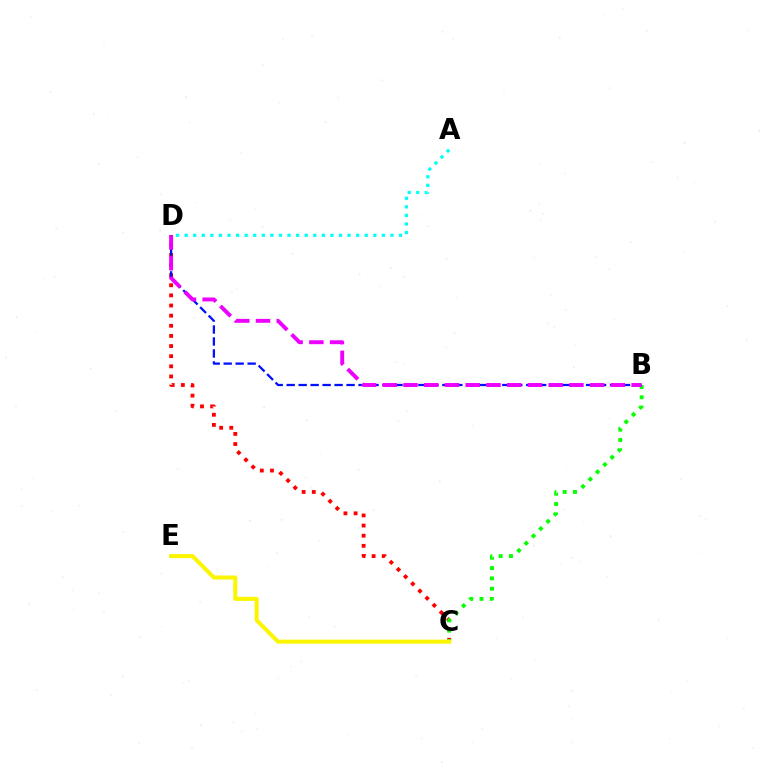{('C', 'D'): [{'color': '#ff0000', 'line_style': 'dotted', 'thickness': 2.75}], ('B', 'C'): [{'color': '#08ff00', 'line_style': 'dotted', 'thickness': 2.8}], ('C', 'E'): [{'color': '#fcf500', 'line_style': 'solid', 'thickness': 2.9}], ('B', 'D'): [{'color': '#0010ff', 'line_style': 'dashed', 'thickness': 1.63}, {'color': '#ee00ff', 'line_style': 'dashed', 'thickness': 2.82}], ('A', 'D'): [{'color': '#00fff6', 'line_style': 'dotted', 'thickness': 2.33}]}